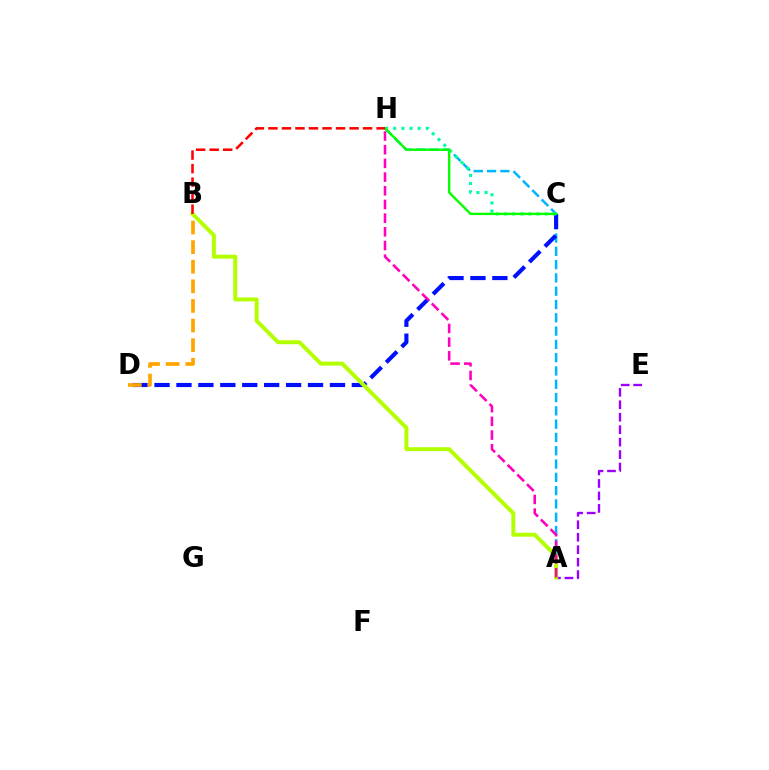{('A', 'H'): [{'color': '#00b5ff', 'line_style': 'dashed', 'thickness': 1.81}, {'color': '#ff00bd', 'line_style': 'dashed', 'thickness': 1.86}], ('A', 'E'): [{'color': '#9b00ff', 'line_style': 'dashed', 'thickness': 1.69}], ('C', 'D'): [{'color': '#0010ff', 'line_style': 'dashed', 'thickness': 2.98}], ('C', 'H'): [{'color': '#00ff9d', 'line_style': 'dotted', 'thickness': 2.22}, {'color': '#08ff00', 'line_style': 'solid', 'thickness': 1.72}], ('B', 'D'): [{'color': '#ffa500', 'line_style': 'dashed', 'thickness': 2.66}], ('A', 'B'): [{'color': '#b3ff00', 'line_style': 'solid', 'thickness': 2.85}], ('B', 'H'): [{'color': '#ff0000', 'line_style': 'dashed', 'thickness': 1.84}]}